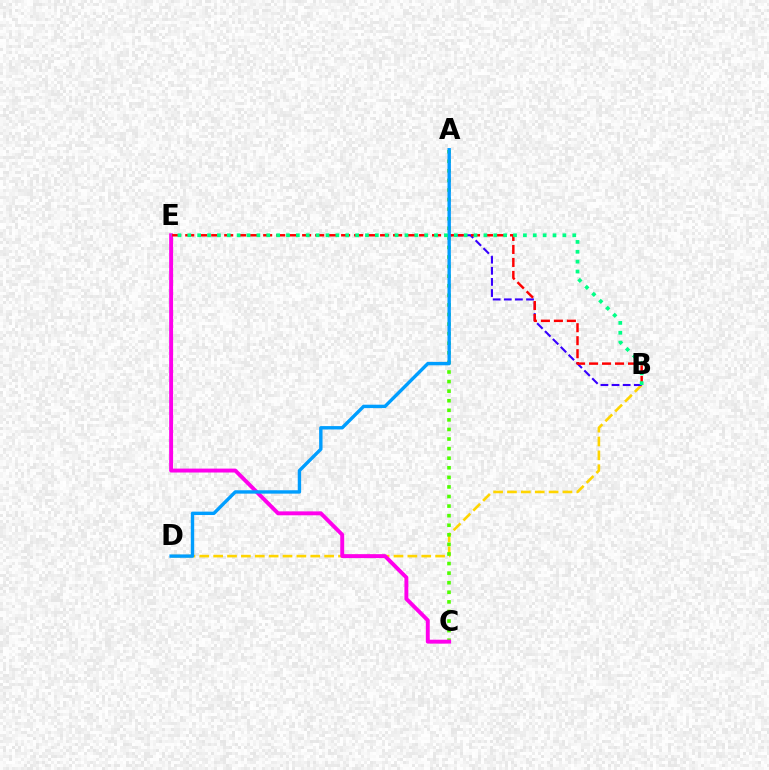{('B', 'D'): [{'color': '#ffd500', 'line_style': 'dashed', 'thickness': 1.88}], ('A', 'C'): [{'color': '#4fff00', 'line_style': 'dotted', 'thickness': 2.6}], ('C', 'E'): [{'color': '#ff00ed', 'line_style': 'solid', 'thickness': 2.82}], ('A', 'B'): [{'color': '#3700ff', 'line_style': 'dashed', 'thickness': 1.51}], ('B', 'E'): [{'color': '#ff0000', 'line_style': 'dashed', 'thickness': 1.76}, {'color': '#00ff86', 'line_style': 'dotted', 'thickness': 2.68}], ('A', 'D'): [{'color': '#009eff', 'line_style': 'solid', 'thickness': 2.44}]}